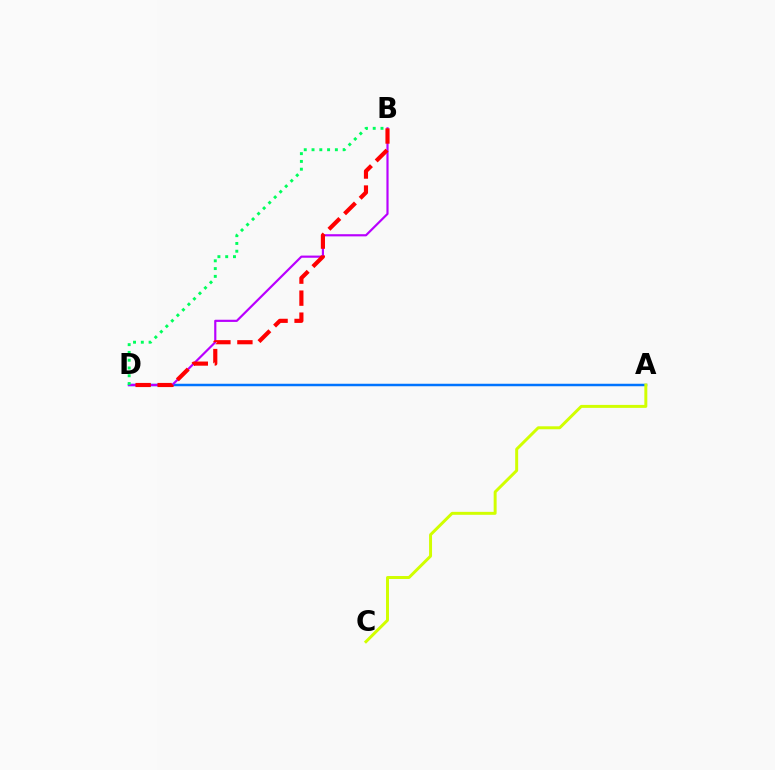{('A', 'D'): [{'color': '#0074ff', 'line_style': 'solid', 'thickness': 1.79}], ('B', 'D'): [{'color': '#b900ff', 'line_style': 'solid', 'thickness': 1.57}, {'color': '#ff0000', 'line_style': 'dashed', 'thickness': 2.99}, {'color': '#00ff5c', 'line_style': 'dotted', 'thickness': 2.11}], ('A', 'C'): [{'color': '#d1ff00', 'line_style': 'solid', 'thickness': 2.13}]}